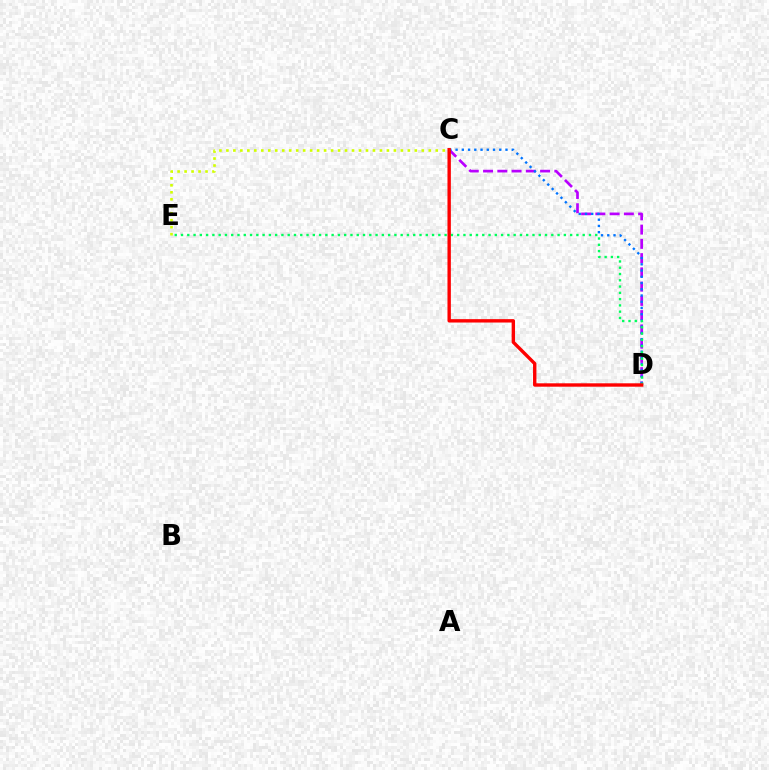{('C', 'D'): [{'color': '#b900ff', 'line_style': 'dashed', 'thickness': 1.94}, {'color': '#0074ff', 'line_style': 'dotted', 'thickness': 1.7}, {'color': '#ff0000', 'line_style': 'solid', 'thickness': 2.44}], ('D', 'E'): [{'color': '#00ff5c', 'line_style': 'dotted', 'thickness': 1.71}], ('C', 'E'): [{'color': '#d1ff00', 'line_style': 'dotted', 'thickness': 1.9}]}